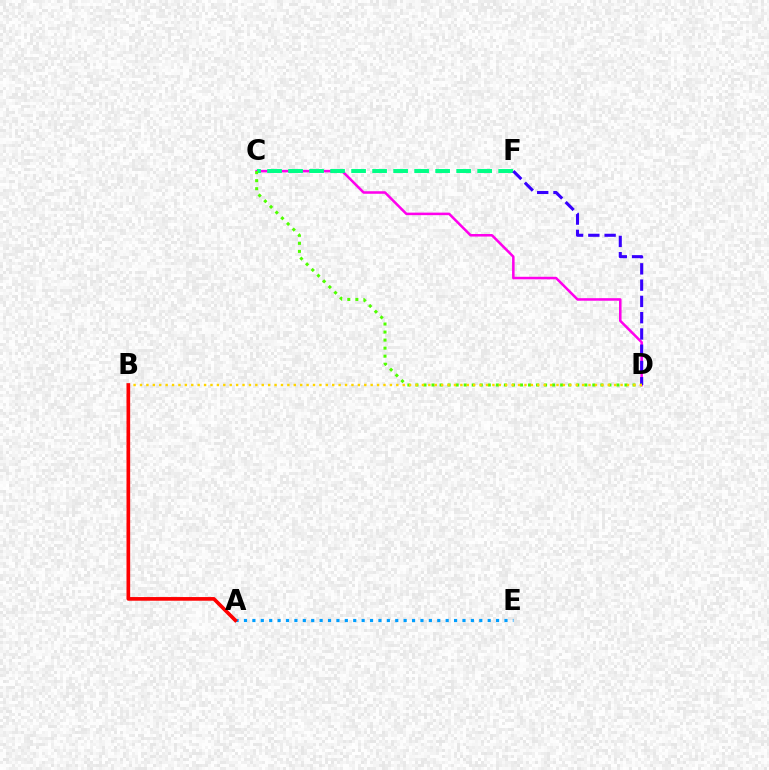{('C', 'D'): [{'color': '#ff00ed', 'line_style': 'solid', 'thickness': 1.83}, {'color': '#4fff00', 'line_style': 'dotted', 'thickness': 2.18}], ('C', 'F'): [{'color': '#00ff86', 'line_style': 'dashed', 'thickness': 2.85}], ('D', 'F'): [{'color': '#3700ff', 'line_style': 'dashed', 'thickness': 2.21}], ('A', 'E'): [{'color': '#009eff', 'line_style': 'dotted', 'thickness': 2.28}], ('B', 'D'): [{'color': '#ffd500', 'line_style': 'dotted', 'thickness': 1.74}], ('A', 'B'): [{'color': '#ff0000', 'line_style': 'solid', 'thickness': 2.64}]}